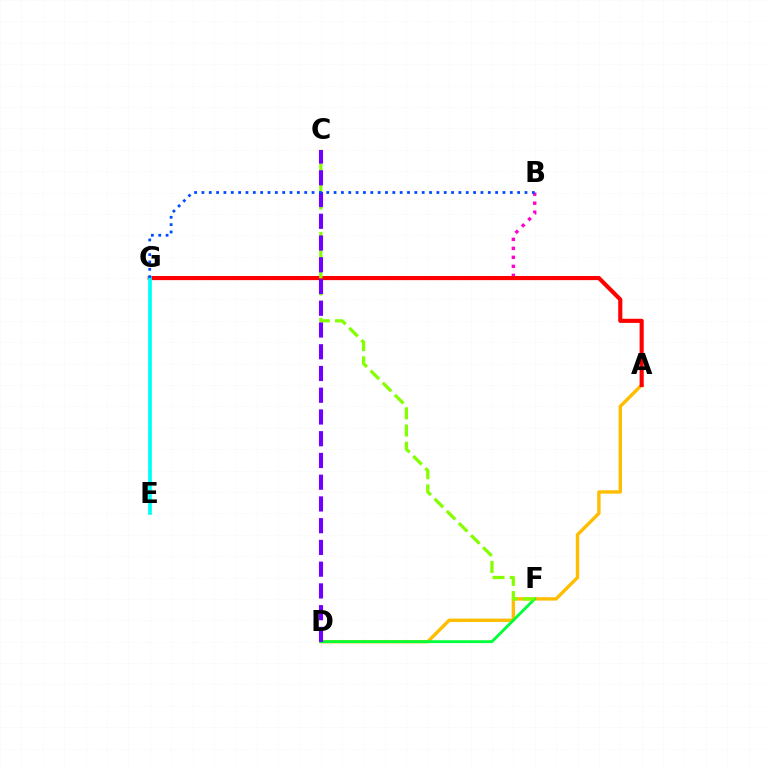{('A', 'D'): [{'color': '#ffbd00', 'line_style': 'solid', 'thickness': 2.43}], ('B', 'G'): [{'color': '#ff00cf', 'line_style': 'dotted', 'thickness': 2.45}, {'color': '#004bff', 'line_style': 'dotted', 'thickness': 2.0}], ('D', 'F'): [{'color': '#00ff39', 'line_style': 'solid', 'thickness': 2.05}], ('A', 'G'): [{'color': '#ff0000', 'line_style': 'solid', 'thickness': 2.97}], ('C', 'F'): [{'color': '#84ff00', 'line_style': 'dashed', 'thickness': 2.33}], ('E', 'G'): [{'color': '#00fff6', 'line_style': 'solid', 'thickness': 2.66}], ('C', 'D'): [{'color': '#7200ff', 'line_style': 'dashed', 'thickness': 2.95}]}